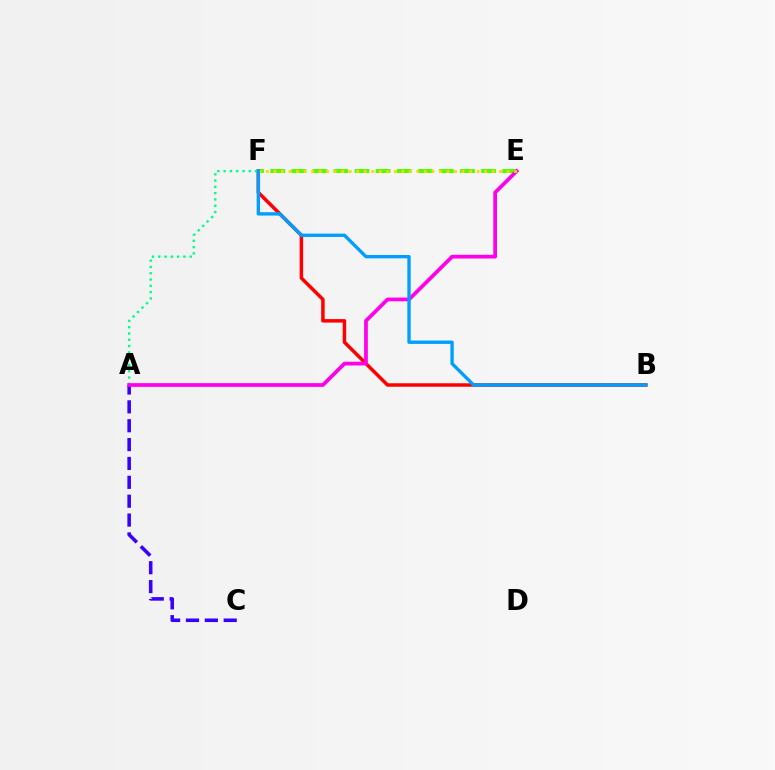{('E', 'F'): [{'color': '#4fff00', 'line_style': 'dashed', 'thickness': 2.86}, {'color': '#ffd500', 'line_style': 'dotted', 'thickness': 2.04}], ('B', 'F'): [{'color': '#ff0000', 'line_style': 'solid', 'thickness': 2.51}, {'color': '#009eff', 'line_style': 'solid', 'thickness': 2.41}], ('A', 'F'): [{'color': '#00ff86', 'line_style': 'dotted', 'thickness': 1.71}], ('A', 'C'): [{'color': '#3700ff', 'line_style': 'dashed', 'thickness': 2.56}], ('A', 'E'): [{'color': '#ff00ed', 'line_style': 'solid', 'thickness': 2.68}]}